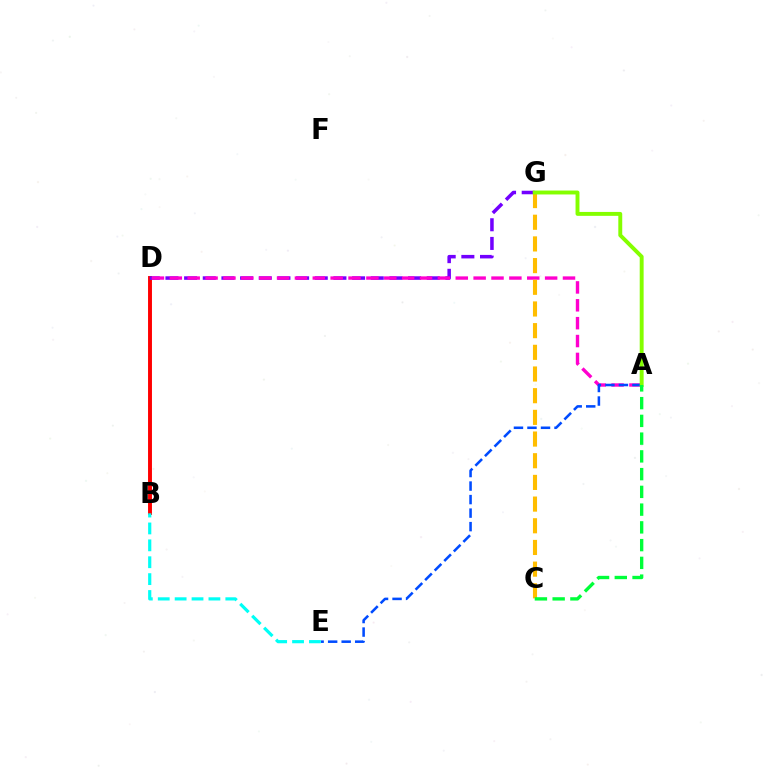{('B', 'D'): [{'color': '#ff0000', 'line_style': 'solid', 'thickness': 2.82}], ('D', 'G'): [{'color': '#7200ff', 'line_style': 'dashed', 'thickness': 2.54}], ('A', 'D'): [{'color': '#ff00cf', 'line_style': 'dashed', 'thickness': 2.43}], ('C', 'G'): [{'color': '#ffbd00', 'line_style': 'dashed', 'thickness': 2.95}], ('A', 'E'): [{'color': '#004bff', 'line_style': 'dashed', 'thickness': 1.84}], ('B', 'E'): [{'color': '#00fff6', 'line_style': 'dashed', 'thickness': 2.29}], ('A', 'G'): [{'color': '#84ff00', 'line_style': 'solid', 'thickness': 2.82}], ('A', 'C'): [{'color': '#00ff39', 'line_style': 'dashed', 'thickness': 2.41}]}